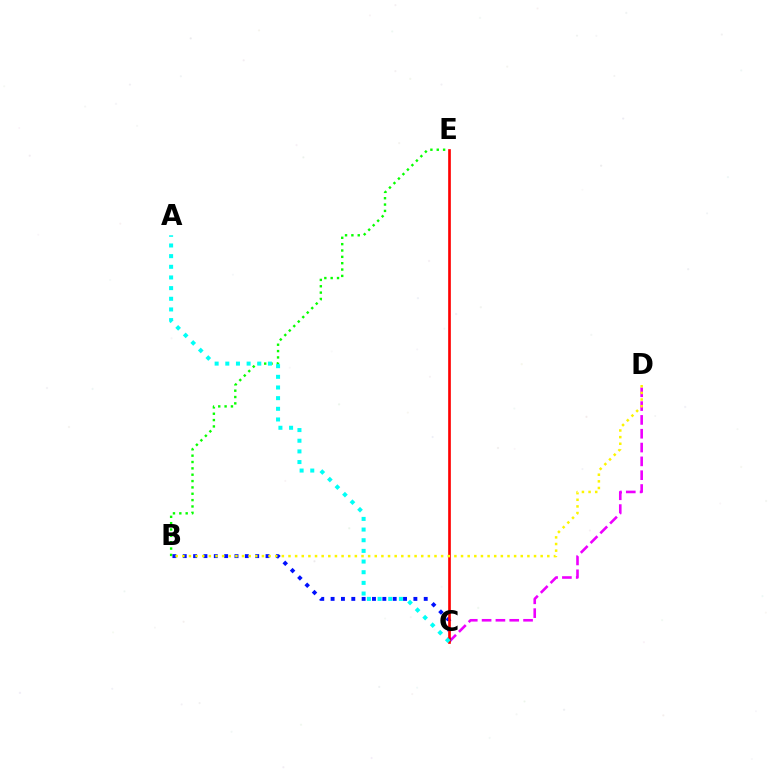{('B', 'E'): [{'color': '#08ff00', 'line_style': 'dotted', 'thickness': 1.73}], ('C', 'D'): [{'color': '#ee00ff', 'line_style': 'dashed', 'thickness': 1.88}], ('B', 'C'): [{'color': '#0010ff', 'line_style': 'dotted', 'thickness': 2.81}], ('C', 'E'): [{'color': '#ff0000', 'line_style': 'solid', 'thickness': 1.92}], ('A', 'C'): [{'color': '#00fff6', 'line_style': 'dotted', 'thickness': 2.9}], ('B', 'D'): [{'color': '#fcf500', 'line_style': 'dotted', 'thickness': 1.8}]}